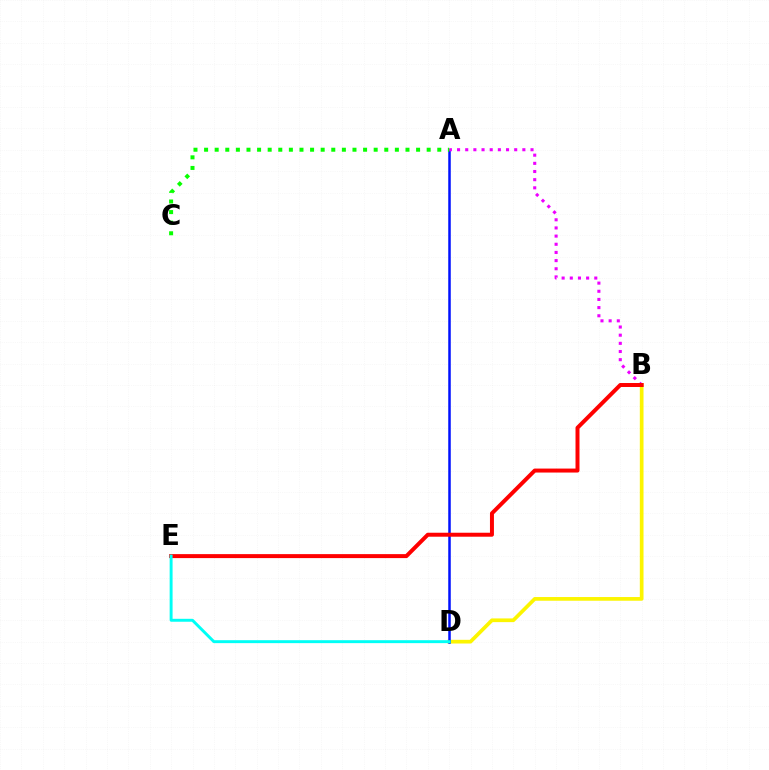{('B', 'D'): [{'color': '#fcf500', 'line_style': 'solid', 'thickness': 2.66}], ('A', 'D'): [{'color': '#0010ff', 'line_style': 'solid', 'thickness': 1.81}], ('A', 'B'): [{'color': '#ee00ff', 'line_style': 'dotted', 'thickness': 2.22}], ('A', 'C'): [{'color': '#08ff00', 'line_style': 'dotted', 'thickness': 2.88}], ('B', 'E'): [{'color': '#ff0000', 'line_style': 'solid', 'thickness': 2.86}], ('D', 'E'): [{'color': '#00fff6', 'line_style': 'solid', 'thickness': 2.11}]}